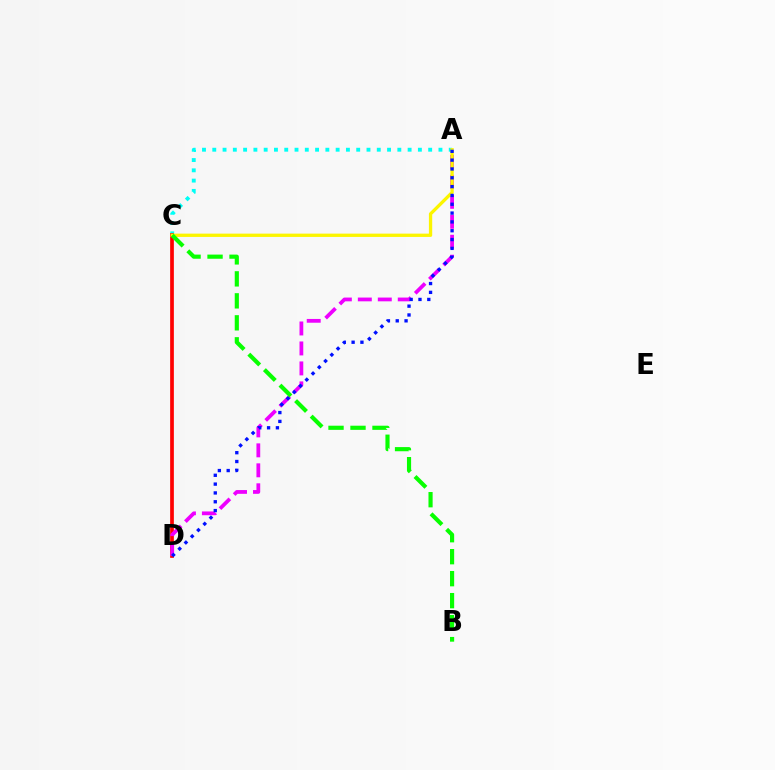{('A', 'C'): [{'color': '#00fff6', 'line_style': 'dotted', 'thickness': 2.79}, {'color': '#fcf500', 'line_style': 'solid', 'thickness': 2.38}], ('C', 'D'): [{'color': '#ff0000', 'line_style': 'solid', 'thickness': 2.67}], ('A', 'D'): [{'color': '#ee00ff', 'line_style': 'dashed', 'thickness': 2.71}, {'color': '#0010ff', 'line_style': 'dotted', 'thickness': 2.4}], ('B', 'C'): [{'color': '#08ff00', 'line_style': 'dashed', 'thickness': 2.99}]}